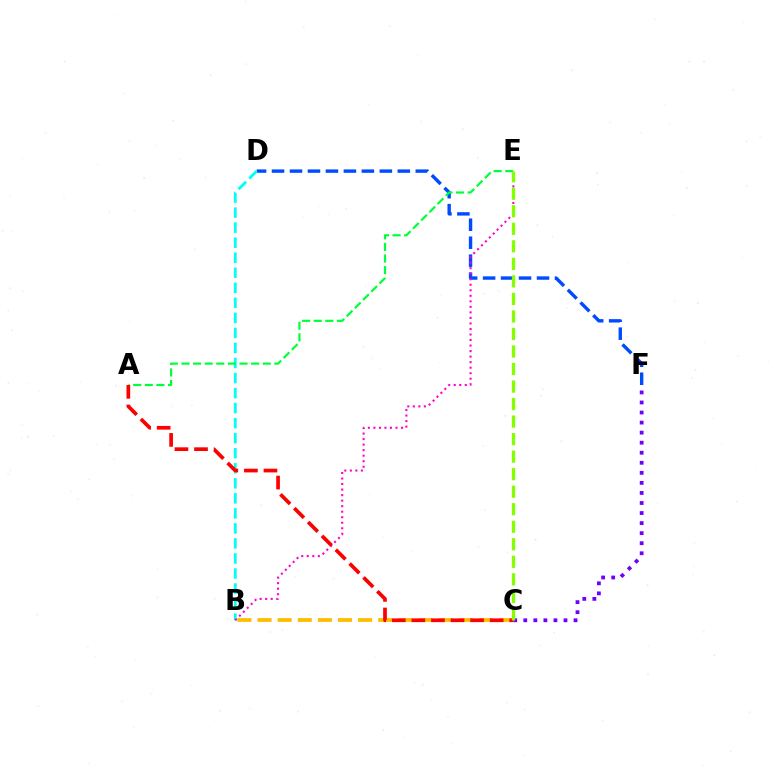{('D', 'F'): [{'color': '#004bff', 'line_style': 'dashed', 'thickness': 2.44}], ('B', 'C'): [{'color': '#ffbd00', 'line_style': 'dashed', 'thickness': 2.73}], ('C', 'F'): [{'color': '#7200ff', 'line_style': 'dotted', 'thickness': 2.73}], ('B', 'D'): [{'color': '#00fff6', 'line_style': 'dashed', 'thickness': 2.04}], ('B', 'E'): [{'color': '#ff00cf', 'line_style': 'dotted', 'thickness': 1.5}], ('A', 'E'): [{'color': '#00ff39', 'line_style': 'dashed', 'thickness': 1.58}], ('A', 'C'): [{'color': '#ff0000', 'line_style': 'dashed', 'thickness': 2.66}], ('C', 'E'): [{'color': '#84ff00', 'line_style': 'dashed', 'thickness': 2.38}]}